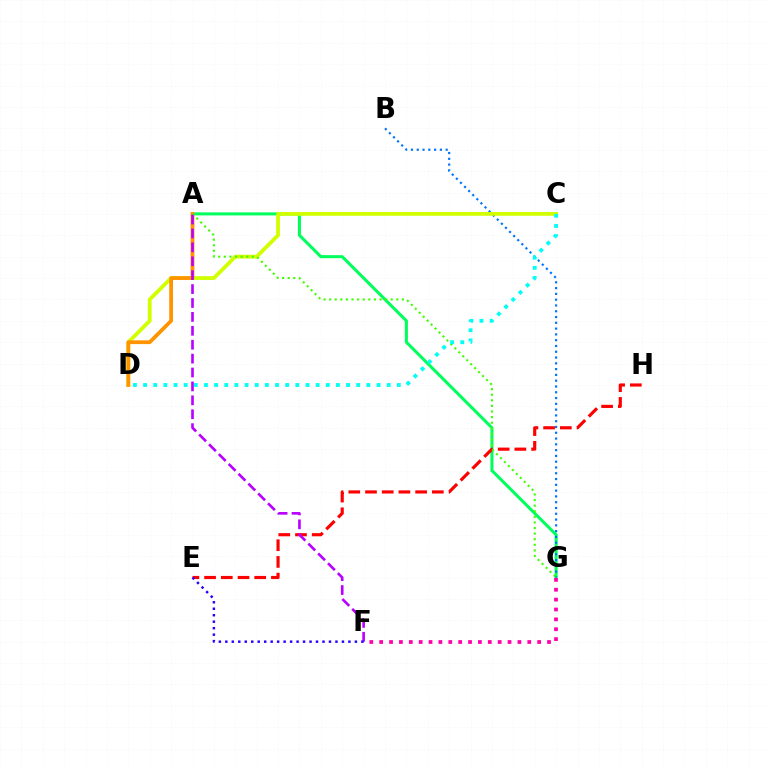{('A', 'G'): [{'color': '#00ff5c', 'line_style': 'solid', 'thickness': 2.19}, {'color': '#3dff00', 'line_style': 'dotted', 'thickness': 1.52}], ('B', 'G'): [{'color': '#0074ff', 'line_style': 'dotted', 'thickness': 1.57}], ('E', 'H'): [{'color': '#ff0000', 'line_style': 'dashed', 'thickness': 2.27}], ('C', 'D'): [{'color': '#d1ff00', 'line_style': 'solid', 'thickness': 2.74}, {'color': '#00fff6', 'line_style': 'dotted', 'thickness': 2.76}], ('A', 'D'): [{'color': '#ff9400', 'line_style': 'solid', 'thickness': 2.71}], ('A', 'F'): [{'color': '#b900ff', 'line_style': 'dashed', 'thickness': 1.89}], ('F', 'G'): [{'color': '#ff00ac', 'line_style': 'dotted', 'thickness': 2.68}], ('E', 'F'): [{'color': '#2500ff', 'line_style': 'dotted', 'thickness': 1.76}]}